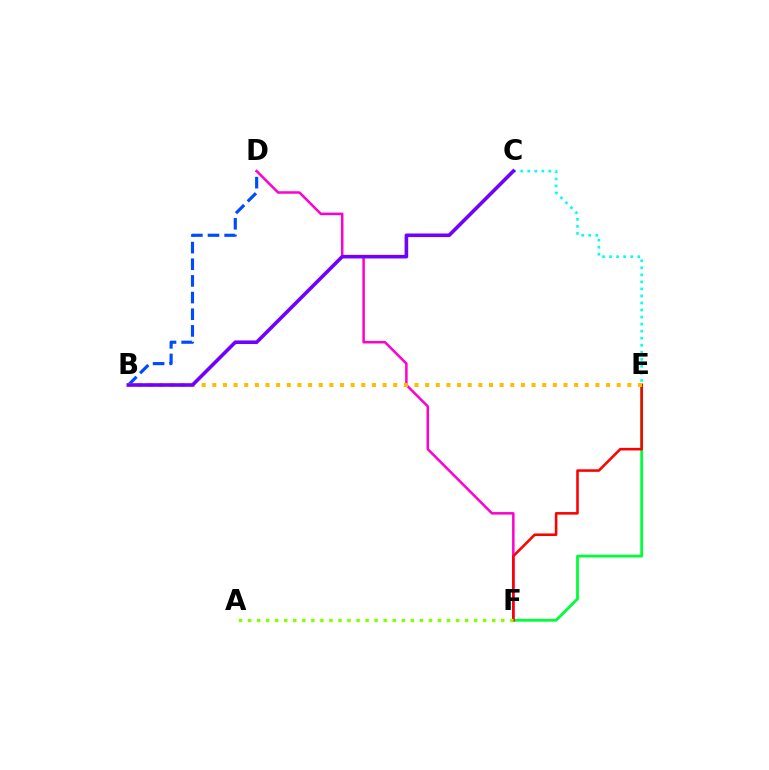{('B', 'D'): [{'color': '#004bff', 'line_style': 'dashed', 'thickness': 2.26}], ('E', 'F'): [{'color': '#00ff39', 'line_style': 'solid', 'thickness': 2.02}, {'color': '#ff0000', 'line_style': 'solid', 'thickness': 1.85}], ('D', 'F'): [{'color': '#ff00cf', 'line_style': 'solid', 'thickness': 1.81}], ('B', 'E'): [{'color': '#ffbd00', 'line_style': 'dotted', 'thickness': 2.89}], ('A', 'F'): [{'color': '#84ff00', 'line_style': 'dotted', 'thickness': 2.46}], ('C', 'E'): [{'color': '#00fff6', 'line_style': 'dotted', 'thickness': 1.91}], ('B', 'C'): [{'color': '#7200ff', 'line_style': 'solid', 'thickness': 2.59}]}